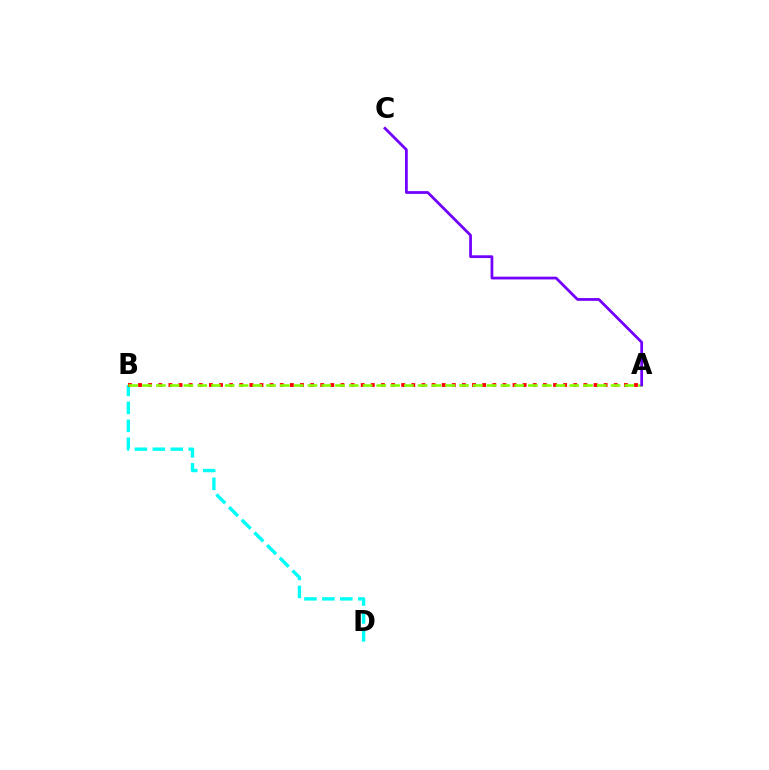{('B', 'D'): [{'color': '#00fff6', 'line_style': 'dashed', 'thickness': 2.44}], ('A', 'B'): [{'color': '#ff0000', 'line_style': 'dotted', 'thickness': 2.75}, {'color': '#84ff00', 'line_style': 'dashed', 'thickness': 1.87}], ('A', 'C'): [{'color': '#7200ff', 'line_style': 'solid', 'thickness': 1.99}]}